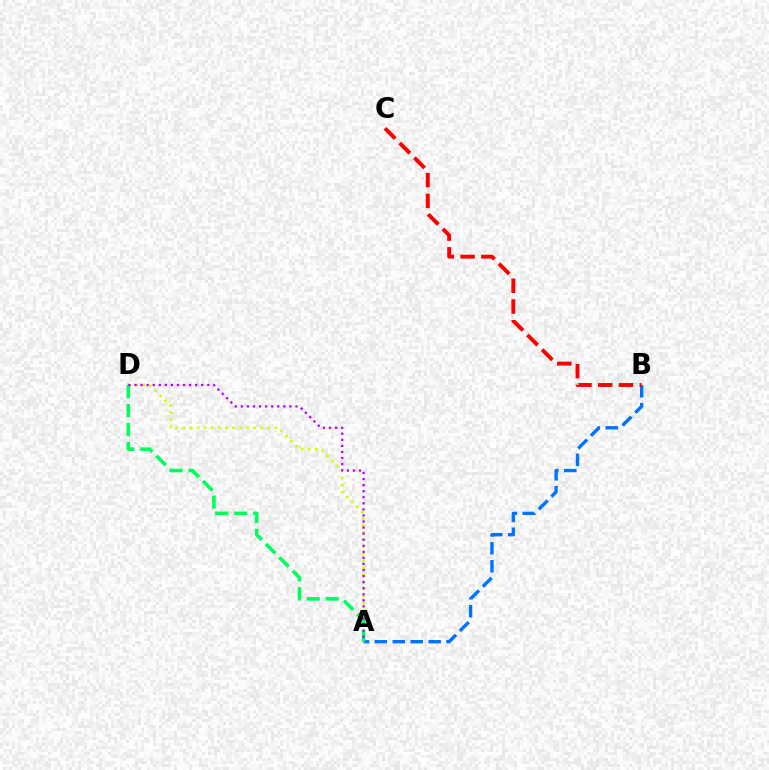{('A', 'B'): [{'color': '#0074ff', 'line_style': 'dashed', 'thickness': 2.44}], ('A', 'D'): [{'color': '#d1ff00', 'line_style': 'dotted', 'thickness': 1.92}, {'color': '#00ff5c', 'line_style': 'dashed', 'thickness': 2.58}, {'color': '#b900ff', 'line_style': 'dotted', 'thickness': 1.65}], ('B', 'C'): [{'color': '#ff0000', 'line_style': 'dashed', 'thickness': 2.82}]}